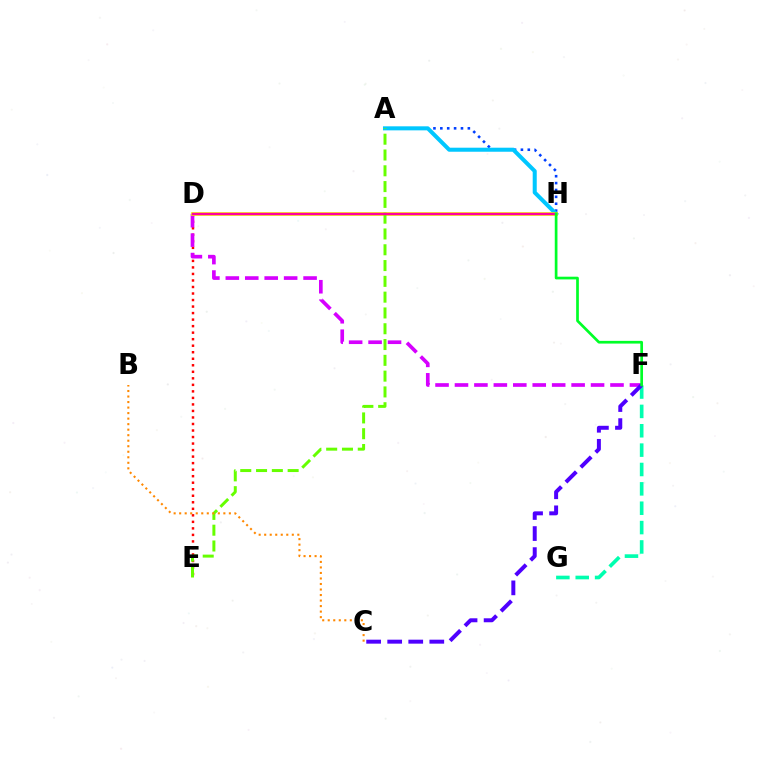{('D', 'E'): [{'color': '#ff0000', 'line_style': 'dotted', 'thickness': 1.77}], ('A', 'H'): [{'color': '#003fff', 'line_style': 'dotted', 'thickness': 1.87}, {'color': '#00c7ff', 'line_style': 'solid', 'thickness': 2.91}], ('F', 'G'): [{'color': '#00ffaf', 'line_style': 'dashed', 'thickness': 2.63}], ('D', 'F'): [{'color': '#d600ff', 'line_style': 'dashed', 'thickness': 2.64}], ('C', 'F'): [{'color': '#4f00ff', 'line_style': 'dashed', 'thickness': 2.86}], ('D', 'H'): [{'color': '#eeff00', 'line_style': 'solid', 'thickness': 2.66}, {'color': '#ff00a0', 'line_style': 'solid', 'thickness': 1.76}], ('A', 'E'): [{'color': '#66ff00', 'line_style': 'dashed', 'thickness': 2.15}], ('B', 'C'): [{'color': '#ff8800', 'line_style': 'dotted', 'thickness': 1.5}], ('F', 'H'): [{'color': '#00ff27', 'line_style': 'solid', 'thickness': 1.95}]}